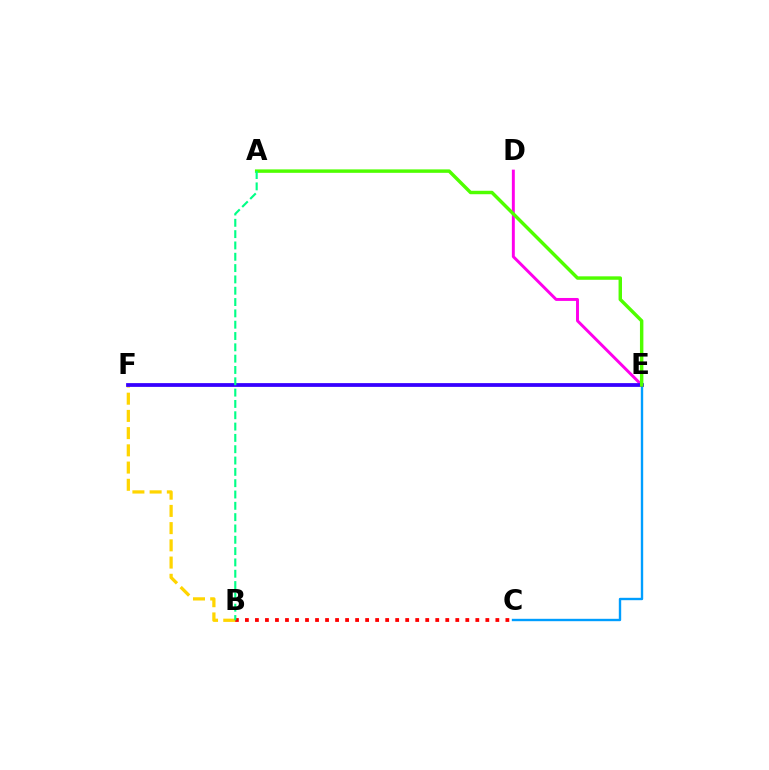{('C', 'E'): [{'color': '#009eff', 'line_style': 'solid', 'thickness': 1.72}], ('D', 'E'): [{'color': '#ff00ed', 'line_style': 'solid', 'thickness': 2.12}], ('B', 'C'): [{'color': '#ff0000', 'line_style': 'dotted', 'thickness': 2.72}], ('B', 'F'): [{'color': '#ffd500', 'line_style': 'dashed', 'thickness': 2.34}], ('E', 'F'): [{'color': '#3700ff', 'line_style': 'solid', 'thickness': 2.71}], ('A', 'E'): [{'color': '#4fff00', 'line_style': 'solid', 'thickness': 2.48}], ('A', 'B'): [{'color': '#00ff86', 'line_style': 'dashed', 'thickness': 1.54}]}